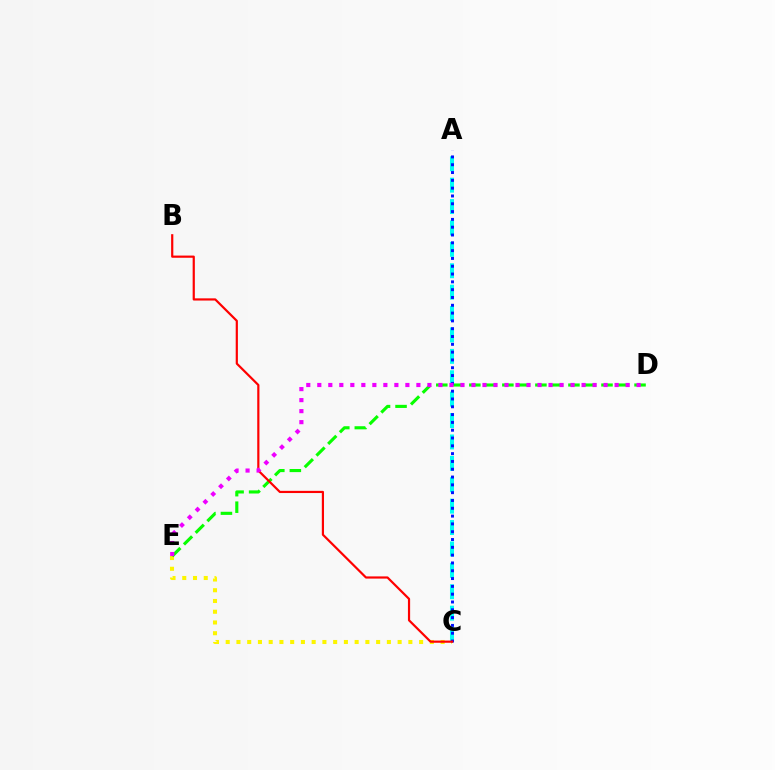{('C', 'E'): [{'color': '#fcf500', 'line_style': 'dotted', 'thickness': 2.92}], ('D', 'E'): [{'color': '#08ff00', 'line_style': 'dashed', 'thickness': 2.24}, {'color': '#ee00ff', 'line_style': 'dotted', 'thickness': 2.99}], ('A', 'C'): [{'color': '#00fff6', 'line_style': 'dashed', 'thickness': 2.91}, {'color': '#0010ff', 'line_style': 'dotted', 'thickness': 2.12}], ('B', 'C'): [{'color': '#ff0000', 'line_style': 'solid', 'thickness': 1.58}]}